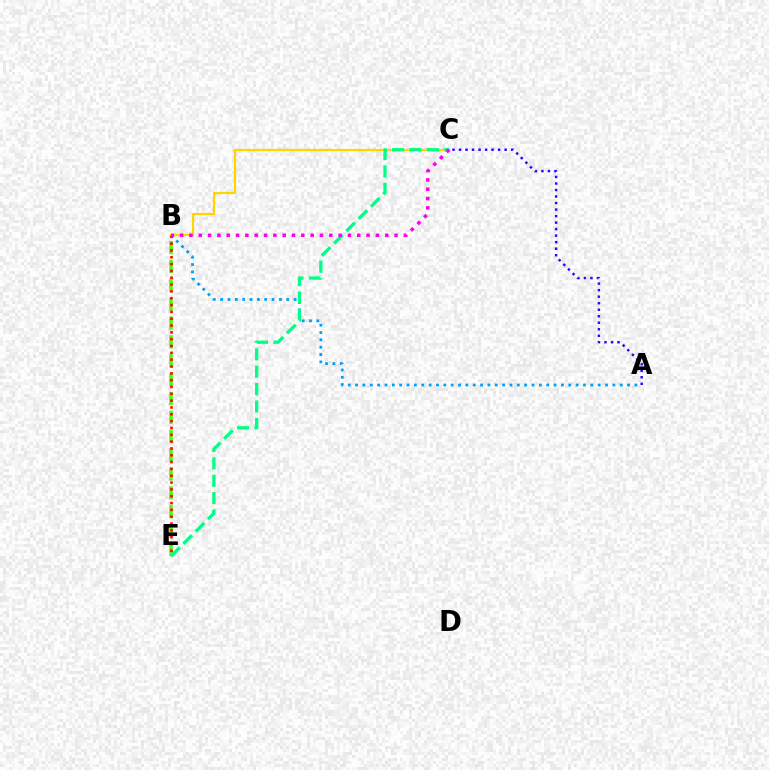{('A', 'B'): [{'color': '#009eff', 'line_style': 'dotted', 'thickness': 2.0}], ('B', 'E'): [{'color': '#4fff00', 'line_style': 'dashed', 'thickness': 2.56}, {'color': '#ff0000', 'line_style': 'dotted', 'thickness': 1.85}], ('B', 'C'): [{'color': '#ffd500', 'line_style': 'solid', 'thickness': 1.58}, {'color': '#ff00ed', 'line_style': 'dotted', 'thickness': 2.53}], ('C', 'E'): [{'color': '#00ff86', 'line_style': 'dashed', 'thickness': 2.36}], ('A', 'C'): [{'color': '#3700ff', 'line_style': 'dotted', 'thickness': 1.77}]}